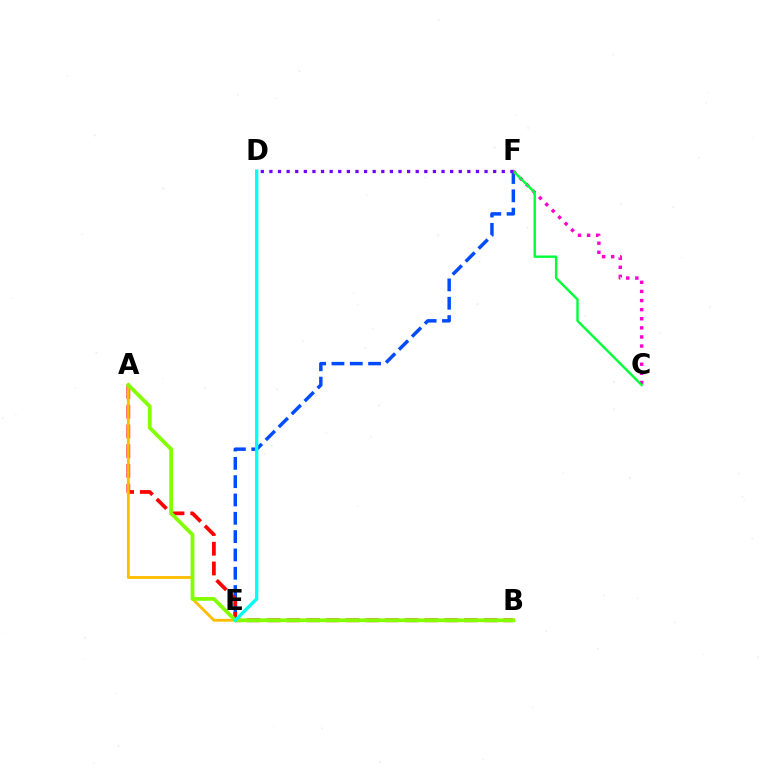{('E', 'F'): [{'color': '#004bff', 'line_style': 'dashed', 'thickness': 2.49}], ('A', 'B'): [{'color': '#ff0000', 'line_style': 'dashed', 'thickness': 2.68}, {'color': '#84ff00', 'line_style': 'solid', 'thickness': 2.72}], ('C', 'F'): [{'color': '#ff00cf', 'line_style': 'dotted', 'thickness': 2.47}, {'color': '#00ff39', 'line_style': 'solid', 'thickness': 1.72}], ('A', 'E'): [{'color': '#ffbd00', 'line_style': 'solid', 'thickness': 2.04}], ('D', 'E'): [{'color': '#00fff6', 'line_style': 'solid', 'thickness': 2.37}], ('D', 'F'): [{'color': '#7200ff', 'line_style': 'dotted', 'thickness': 2.34}]}